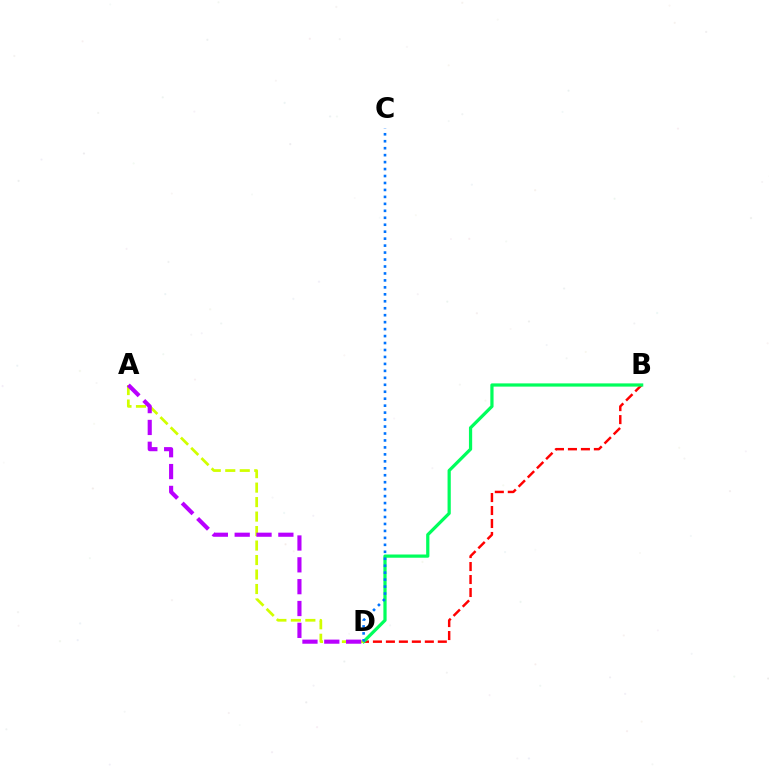{('B', 'D'): [{'color': '#ff0000', 'line_style': 'dashed', 'thickness': 1.76}, {'color': '#00ff5c', 'line_style': 'solid', 'thickness': 2.32}], ('A', 'D'): [{'color': '#d1ff00', 'line_style': 'dashed', 'thickness': 1.97}, {'color': '#b900ff', 'line_style': 'dashed', 'thickness': 2.97}], ('C', 'D'): [{'color': '#0074ff', 'line_style': 'dotted', 'thickness': 1.89}]}